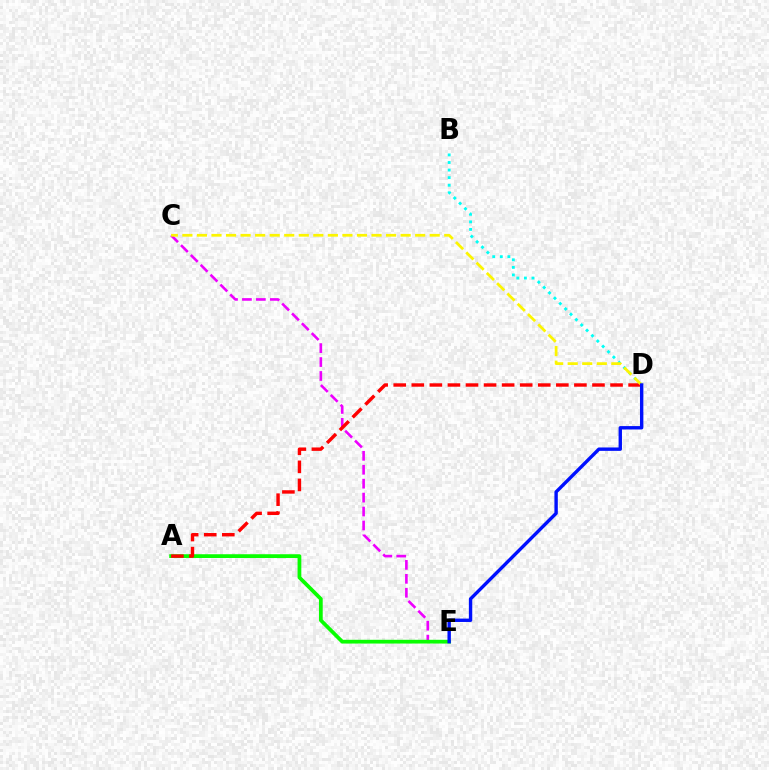{('C', 'E'): [{'color': '#ee00ff', 'line_style': 'dashed', 'thickness': 1.89}], ('B', 'D'): [{'color': '#00fff6', 'line_style': 'dotted', 'thickness': 2.06}], ('A', 'E'): [{'color': '#08ff00', 'line_style': 'solid', 'thickness': 2.7}], ('A', 'D'): [{'color': '#ff0000', 'line_style': 'dashed', 'thickness': 2.45}], ('C', 'D'): [{'color': '#fcf500', 'line_style': 'dashed', 'thickness': 1.98}], ('D', 'E'): [{'color': '#0010ff', 'line_style': 'solid', 'thickness': 2.44}]}